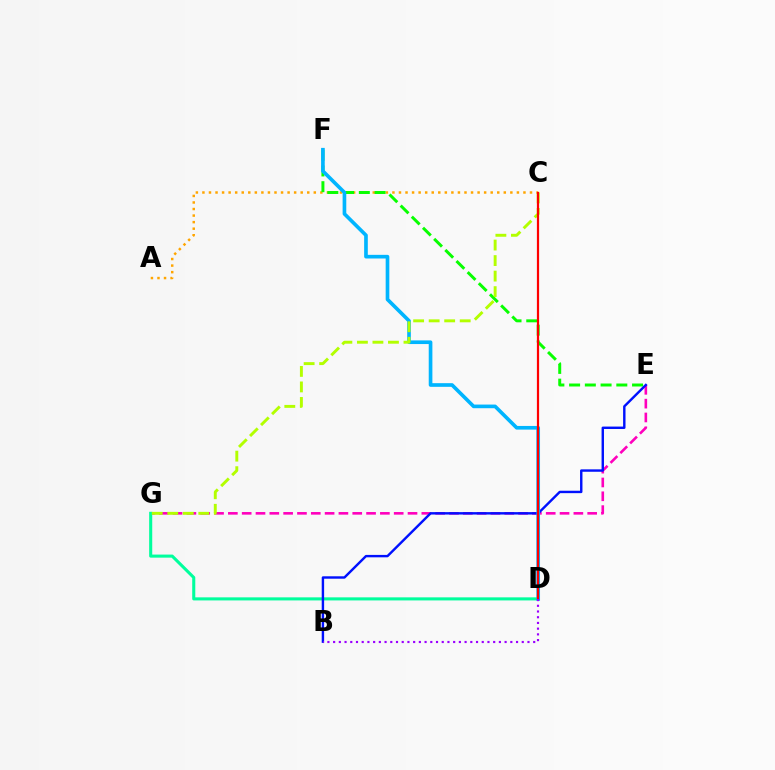{('E', 'G'): [{'color': '#ff00bd', 'line_style': 'dashed', 'thickness': 1.88}], ('A', 'C'): [{'color': '#ffa500', 'line_style': 'dotted', 'thickness': 1.78}], ('E', 'F'): [{'color': '#08ff00', 'line_style': 'dashed', 'thickness': 2.14}], ('D', 'G'): [{'color': '#00ff9d', 'line_style': 'solid', 'thickness': 2.21}], ('B', 'E'): [{'color': '#0010ff', 'line_style': 'solid', 'thickness': 1.74}], ('D', 'F'): [{'color': '#00b5ff', 'line_style': 'solid', 'thickness': 2.63}], ('C', 'G'): [{'color': '#b3ff00', 'line_style': 'dashed', 'thickness': 2.11}], ('C', 'D'): [{'color': '#ff0000', 'line_style': 'solid', 'thickness': 1.6}], ('B', 'D'): [{'color': '#9b00ff', 'line_style': 'dotted', 'thickness': 1.55}]}